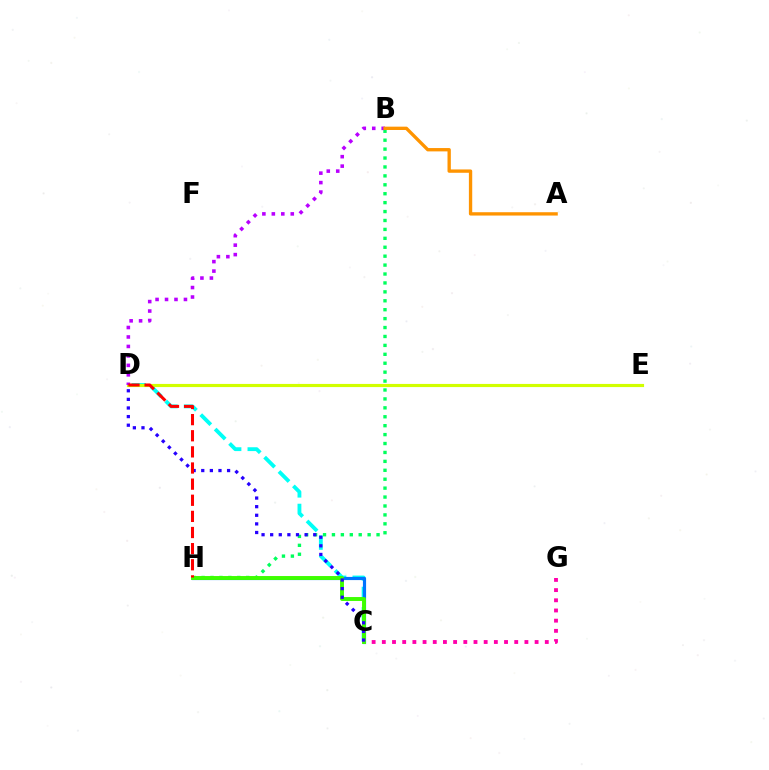{('C', 'D'): [{'color': '#00fff6', 'line_style': 'dashed', 'thickness': 2.77}, {'color': '#2500ff', 'line_style': 'dotted', 'thickness': 2.34}], ('C', 'H'): [{'color': '#0074ff', 'line_style': 'solid', 'thickness': 2.28}, {'color': '#3dff00', 'line_style': 'solid', 'thickness': 2.82}], ('B', 'H'): [{'color': '#00ff5c', 'line_style': 'dotted', 'thickness': 2.42}], ('D', 'E'): [{'color': '#d1ff00', 'line_style': 'solid', 'thickness': 2.27}], ('B', 'D'): [{'color': '#b900ff', 'line_style': 'dotted', 'thickness': 2.57}], ('C', 'G'): [{'color': '#ff00ac', 'line_style': 'dotted', 'thickness': 2.77}], ('A', 'B'): [{'color': '#ff9400', 'line_style': 'solid', 'thickness': 2.4}], ('D', 'H'): [{'color': '#ff0000', 'line_style': 'dashed', 'thickness': 2.19}]}